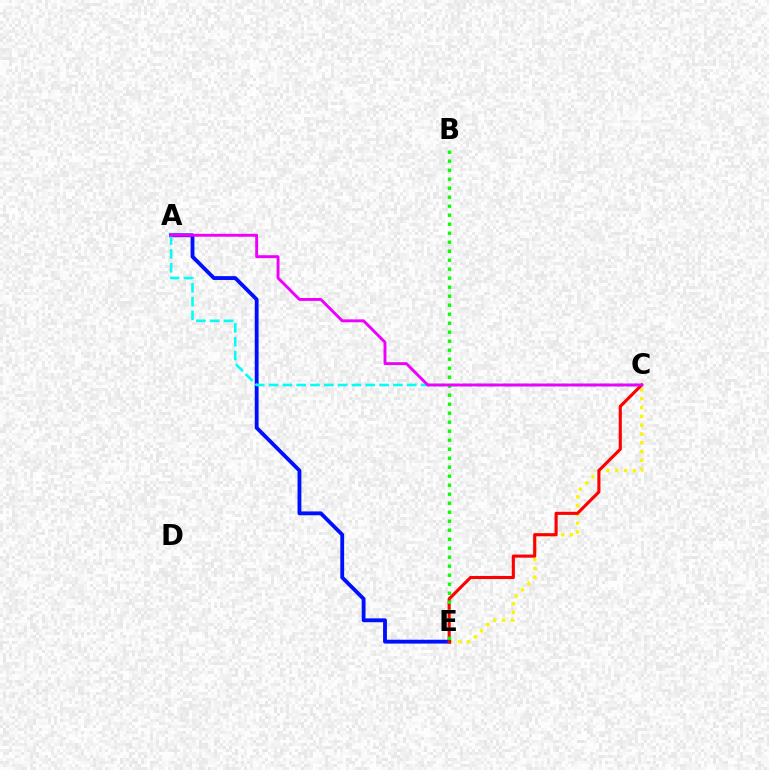{('C', 'E'): [{'color': '#fcf500', 'line_style': 'dotted', 'thickness': 2.39}, {'color': '#ff0000', 'line_style': 'solid', 'thickness': 2.24}], ('A', 'E'): [{'color': '#0010ff', 'line_style': 'solid', 'thickness': 2.76}], ('A', 'C'): [{'color': '#00fff6', 'line_style': 'dashed', 'thickness': 1.88}, {'color': '#ee00ff', 'line_style': 'solid', 'thickness': 2.09}], ('B', 'E'): [{'color': '#08ff00', 'line_style': 'dotted', 'thickness': 2.45}]}